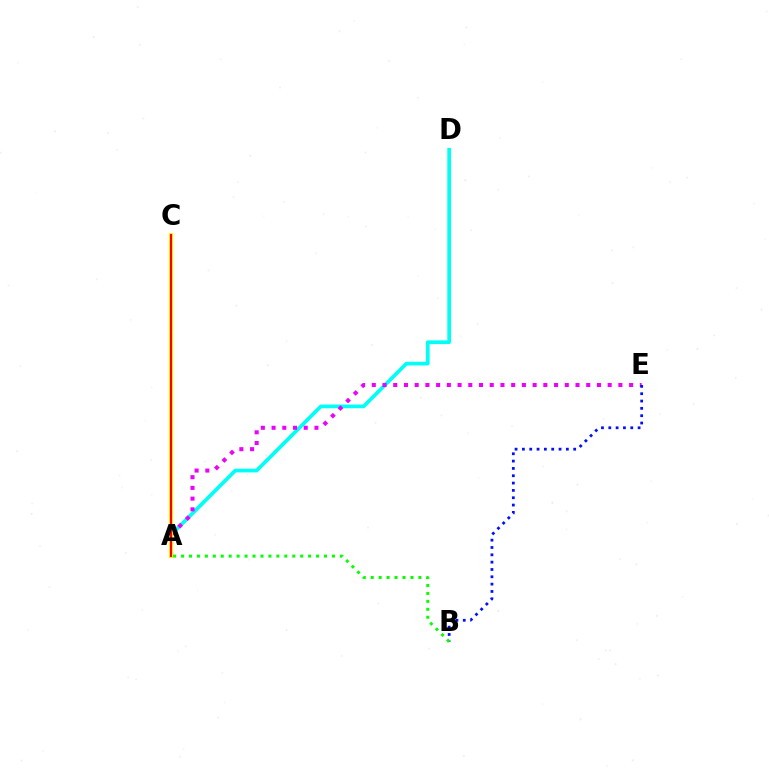{('A', 'D'): [{'color': '#00fff6', 'line_style': 'solid', 'thickness': 2.67}], ('A', 'E'): [{'color': '#ee00ff', 'line_style': 'dotted', 'thickness': 2.91}], ('B', 'E'): [{'color': '#0010ff', 'line_style': 'dotted', 'thickness': 1.99}], ('A', 'C'): [{'color': '#fcf500', 'line_style': 'solid', 'thickness': 2.9}, {'color': '#ff0000', 'line_style': 'solid', 'thickness': 1.51}], ('A', 'B'): [{'color': '#08ff00', 'line_style': 'dotted', 'thickness': 2.16}]}